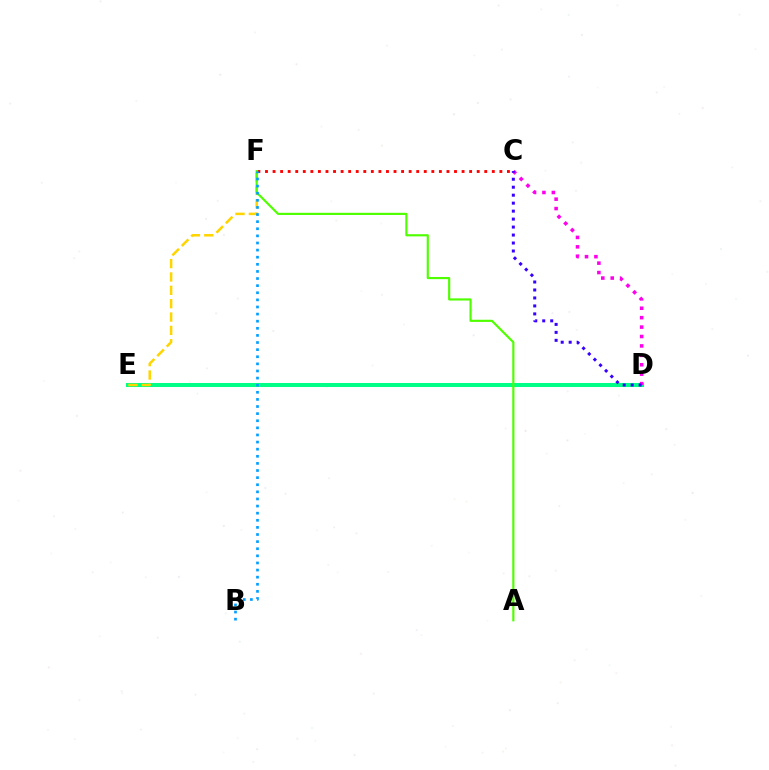{('D', 'E'): [{'color': '#00ff86', 'line_style': 'solid', 'thickness': 2.9}], ('C', 'F'): [{'color': '#ff0000', 'line_style': 'dotted', 'thickness': 2.05}], ('E', 'F'): [{'color': '#ffd500', 'line_style': 'dashed', 'thickness': 1.82}], ('C', 'D'): [{'color': '#ff00ed', 'line_style': 'dotted', 'thickness': 2.56}, {'color': '#3700ff', 'line_style': 'dotted', 'thickness': 2.17}], ('A', 'F'): [{'color': '#4fff00', 'line_style': 'solid', 'thickness': 1.56}], ('B', 'F'): [{'color': '#009eff', 'line_style': 'dotted', 'thickness': 1.93}]}